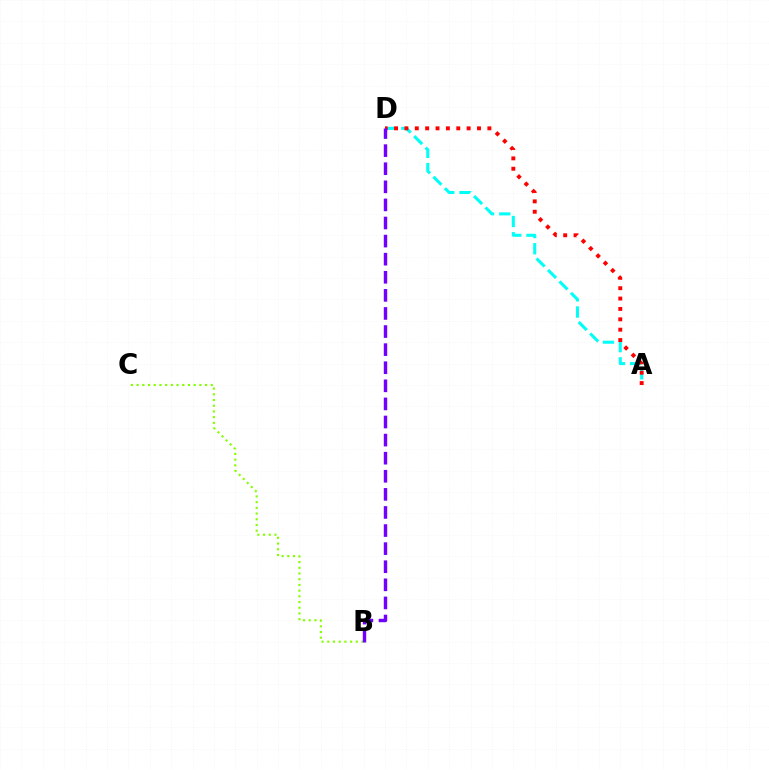{('A', 'D'): [{'color': '#00fff6', 'line_style': 'dashed', 'thickness': 2.2}, {'color': '#ff0000', 'line_style': 'dotted', 'thickness': 2.82}], ('B', 'C'): [{'color': '#84ff00', 'line_style': 'dotted', 'thickness': 1.55}], ('B', 'D'): [{'color': '#7200ff', 'line_style': 'dashed', 'thickness': 2.46}]}